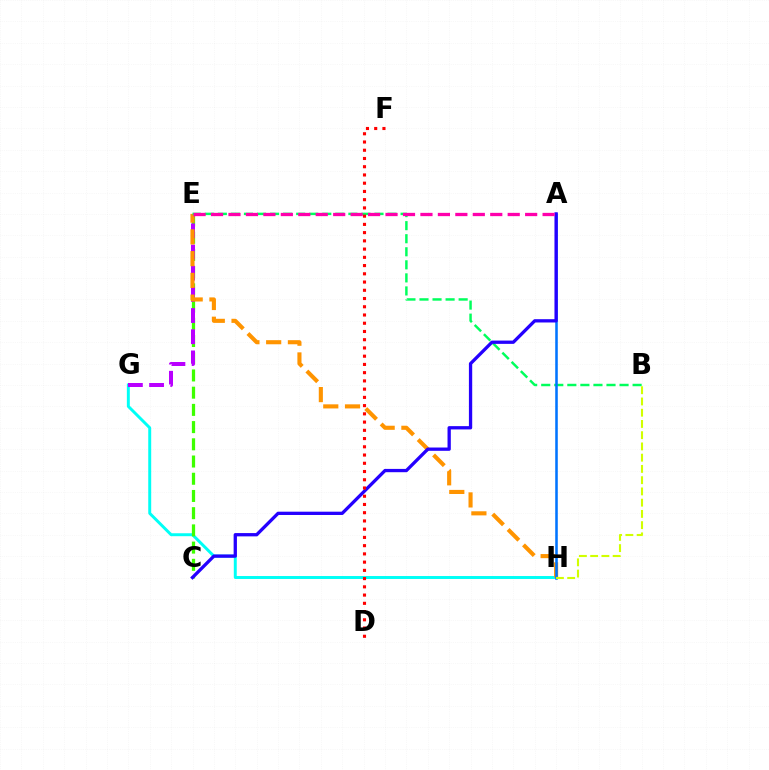{('G', 'H'): [{'color': '#00fff6', 'line_style': 'solid', 'thickness': 2.13}], ('C', 'E'): [{'color': '#3dff00', 'line_style': 'dashed', 'thickness': 2.34}], ('E', 'G'): [{'color': '#b900ff', 'line_style': 'dashed', 'thickness': 2.88}], ('E', 'H'): [{'color': '#ff9400', 'line_style': 'dashed', 'thickness': 2.95}], ('B', 'E'): [{'color': '#00ff5c', 'line_style': 'dashed', 'thickness': 1.77}], ('A', 'H'): [{'color': '#0074ff', 'line_style': 'solid', 'thickness': 1.84}], ('A', 'C'): [{'color': '#2500ff', 'line_style': 'solid', 'thickness': 2.37}], ('D', 'F'): [{'color': '#ff0000', 'line_style': 'dotted', 'thickness': 2.24}], ('B', 'H'): [{'color': '#d1ff00', 'line_style': 'dashed', 'thickness': 1.53}], ('A', 'E'): [{'color': '#ff00ac', 'line_style': 'dashed', 'thickness': 2.37}]}